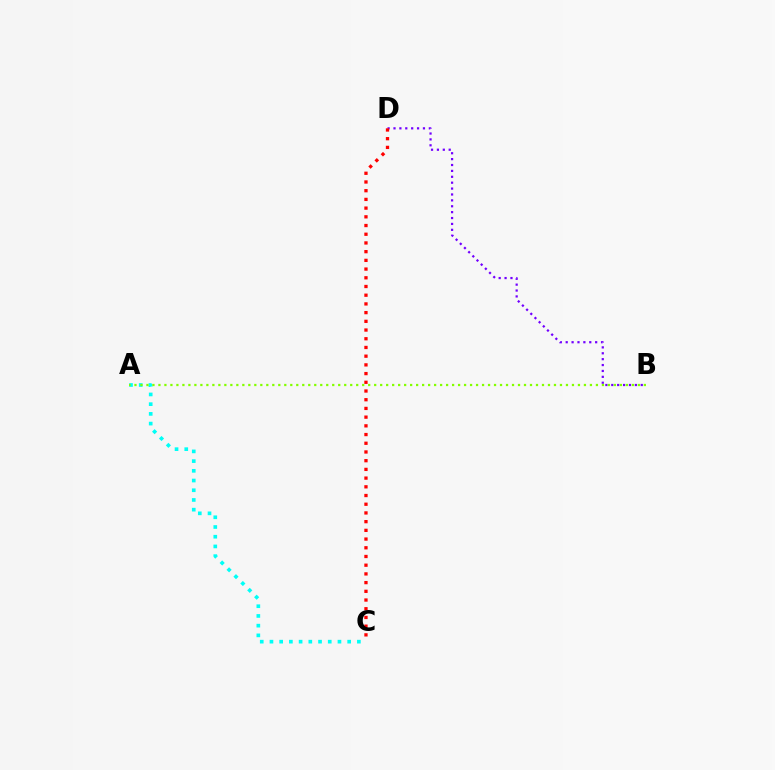{('B', 'D'): [{'color': '#7200ff', 'line_style': 'dotted', 'thickness': 1.6}], ('C', 'D'): [{'color': '#ff0000', 'line_style': 'dotted', 'thickness': 2.37}], ('A', 'C'): [{'color': '#00fff6', 'line_style': 'dotted', 'thickness': 2.64}], ('A', 'B'): [{'color': '#84ff00', 'line_style': 'dotted', 'thickness': 1.63}]}